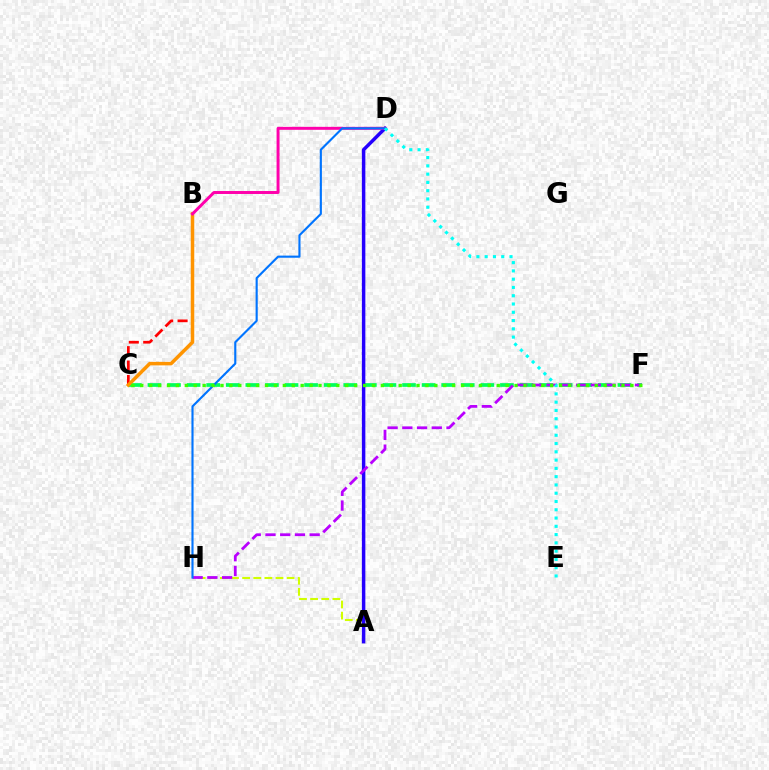{('A', 'H'): [{'color': '#d1ff00', 'line_style': 'dashed', 'thickness': 1.51}], ('B', 'C'): [{'color': '#ff0000', 'line_style': 'dashed', 'thickness': 1.96}, {'color': '#ff9400', 'line_style': 'solid', 'thickness': 2.53}], ('C', 'F'): [{'color': '#00ff5c', 'line_style': 'dashed', 'thickness': 2.66}, {'color': '#3dff00', 'line_style': 'dotted', 'thickness': 2.42}], ('A', 'D'): [{'color': '#2500ff', 'line_style': 'solid', 'thickness': 2.5}], ('F', 'H'): [{'color': '#b900ff', 'line_style': 'dashed', 'thickness': 2.0}], ('B', 'D'): [{'color': '#ff00ac', 'line_style': 'solid', 'thickness': 2.13}], ('D', 'H'): [{'color': '#0074ff', 'line_style': 'solid', 'thickness': 1.53}], ('D', 'E'): [{'color': '#00fff6', 'line_style': 'dotted', 'thickness': 2.25}]}